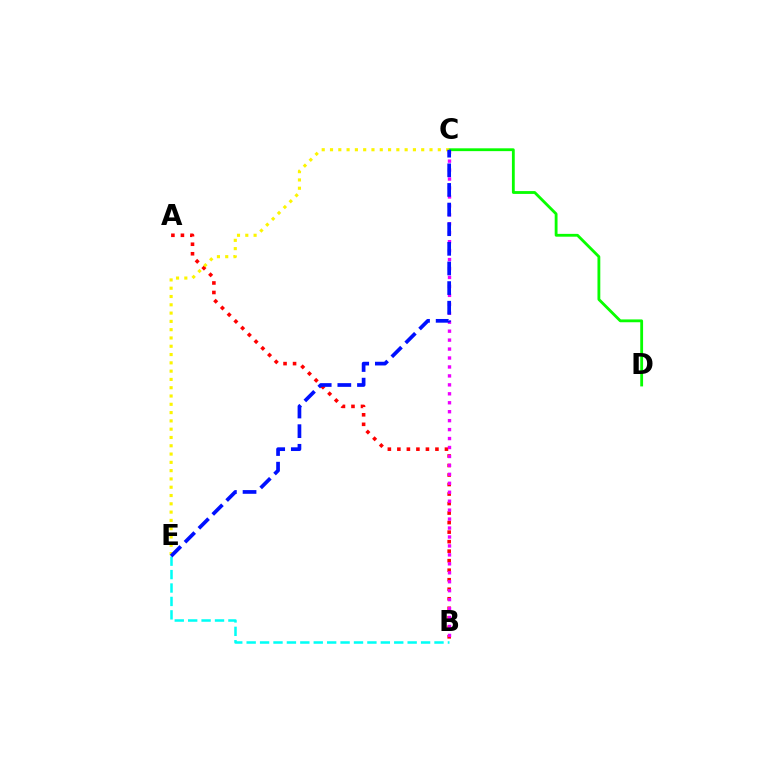{('A', 'B'): [{'color': '#ff0000', 'line_style': 'dotted', 'thickness': 2.59}], ('B', 'E'): [{'color': '#00fff6', 'line_style': 'dashed', 'thickness': 1.82}], ('C', 'D'): [{'color': '#08ff00', 'line_style': 'solid', 'thickness': 2.03}], ('B', 'C'): [{'color': '#ee00ff', 'line_style': 'dotted', 'thickness': 2.43}], ('C', 'E'): [{'color': '#fcf500', 'line_style': 'dotted', 'thickness': 2.25}, {'color': '#0010ff', 'line_style': 'dashed', 'thickness': 2.67}]}